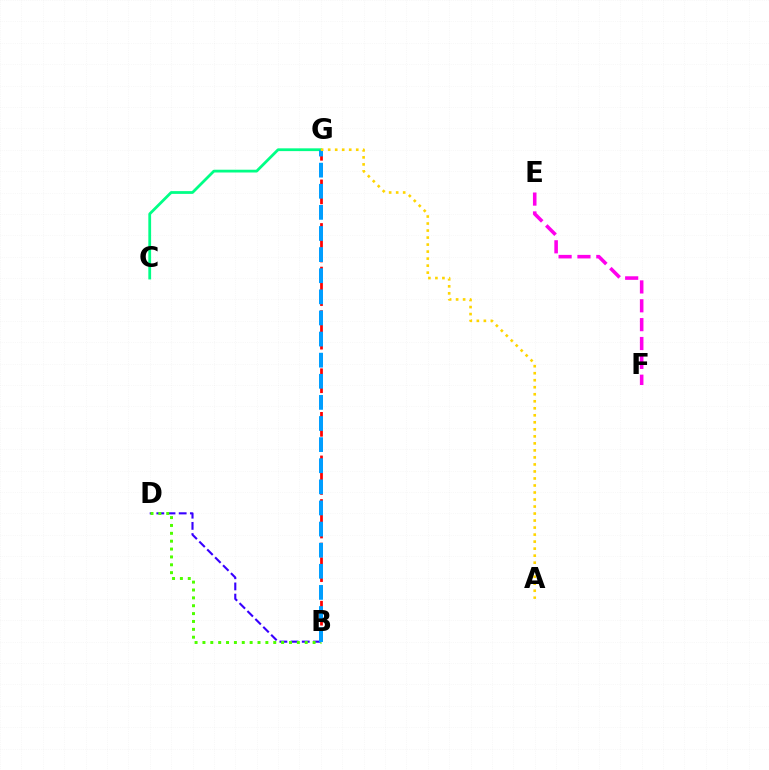{('B', 'G'): [{'color': '#ff0000', 'line_style': 'dashed', 'thickness': 1.97}, {'color': '#009eff', 'line_style': 'dashed', 'thickness': 2.87}], ('C', 'G'): [{'color': '#00ff86', 'line_style': 'solid', 'thickness': 2.0}], ('E', 'F'): [{'color': '#ff00ed', 'line_style': 'dashed', 'thickness': 2.56}], ('B', 'D'): [{'color': '#3700ff', 'line_style': 'dashed', 'thickness': 1.52}, {'color': '#4fff00', 'line_style': 'dotted', 'thickness': 2.14}], ('A', 'G'): [{'color': '#ffd500', 'line_style': 'dotted', 'thickness': 1.91}]}